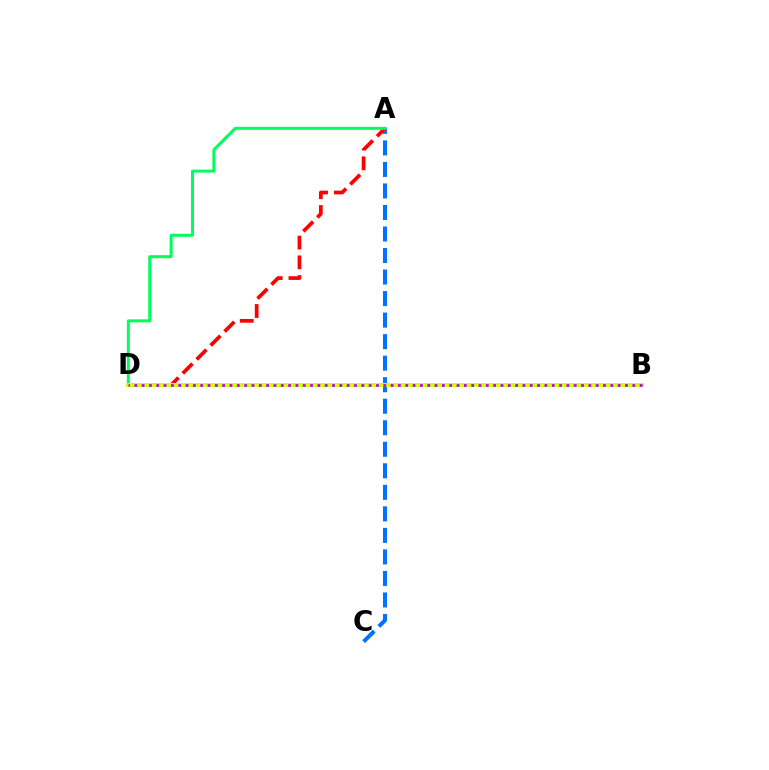{('A', 'C'): [{'color': '#0074ff', 'line_style': 'dashed', 'thickness': 2.92}], ('A', 'D'): [{'color': '#ff0000', 'line_style': 'dashed', 'thickness': 2.68}, {'color': '#00ff5c', 'line_style': 'solid', 'thickness': 2.15}], ('B', 'D'): [{'color': '#d1ff00', 'line_style': 'solid', 'thickness': 2.86}, {'color': '#b900ff', 'line_style': 'dotted', 'thickness': 1.99}]}